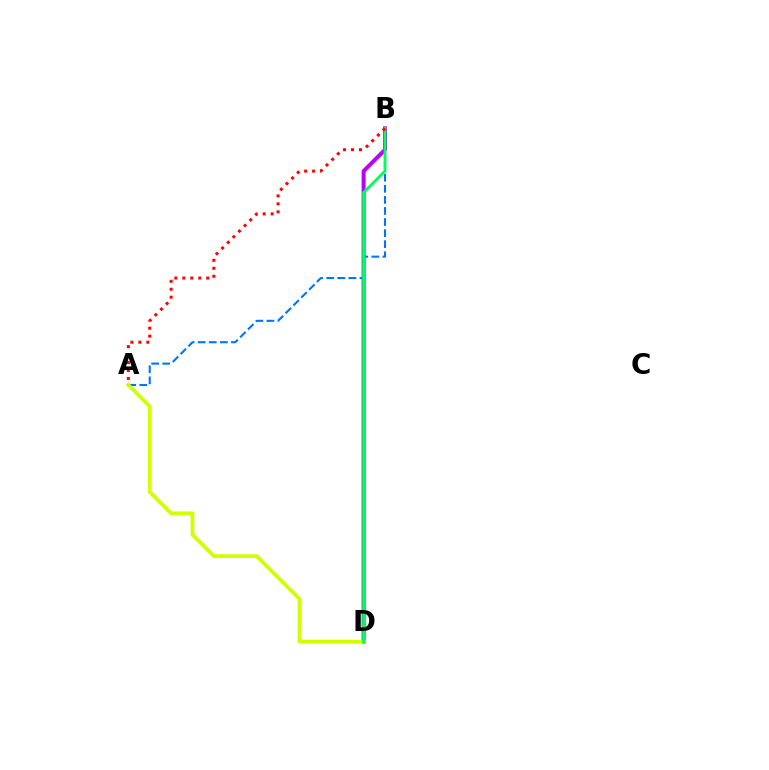{('B', 'D'): [{'color': '#b900ff', 'line_style': 'solid', 'thickness': 2.85}, {'color': '#00ff5c', 'line_style': 'solid', 'thickness': 2.04}], ('A', 'B'): [{'color': '#0074ff', 'line_style': 'dashed', 'thickness': 1.51}, {'color': '#ff0000', 'line_style': 'dotted', 'thickness': 2.16}], ('A', 'D'): [{'color': '#d1ff00', 'line_style': 'solid', 'thickness': 2.74}]}